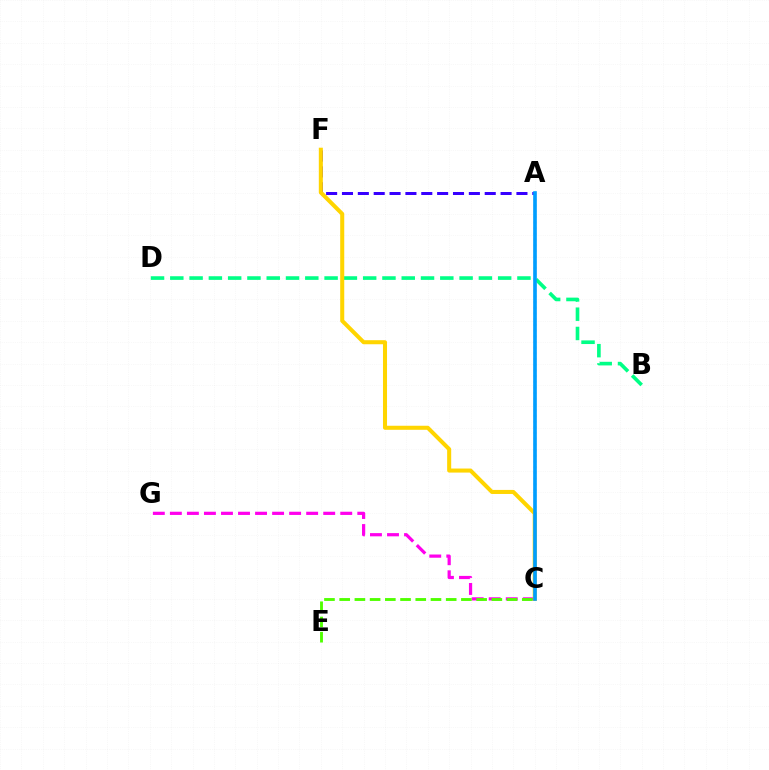{('A', 'C'): [{'color': '#ff0000', 'line_style': 'dotted', 'thickness': 1.55}, {'color': '#009eff', 'line_style': 'solid', 'thickness': 2.62}], ('A', 'F'): [{'color': '#3700ff', 'line_style': 'dashed', 'thickness': 2.15}], ('B', 'D'): [{'color': '#00ff86', 'line_style': 'dashed', 'thickness': 2.62}], ('C', 'G'): [{'color': '#ff00ed', 'line_style': 'dashed', 'thickness': 2.31}], ('C', 'F'): [{'color': '#ffd500', 'line_style': 'solid', 'thickness': 2.91}], ('C', 'E'): [{'color': '#4fff00', 'line_style': 'dashed', 'thickness': 2.07}]}